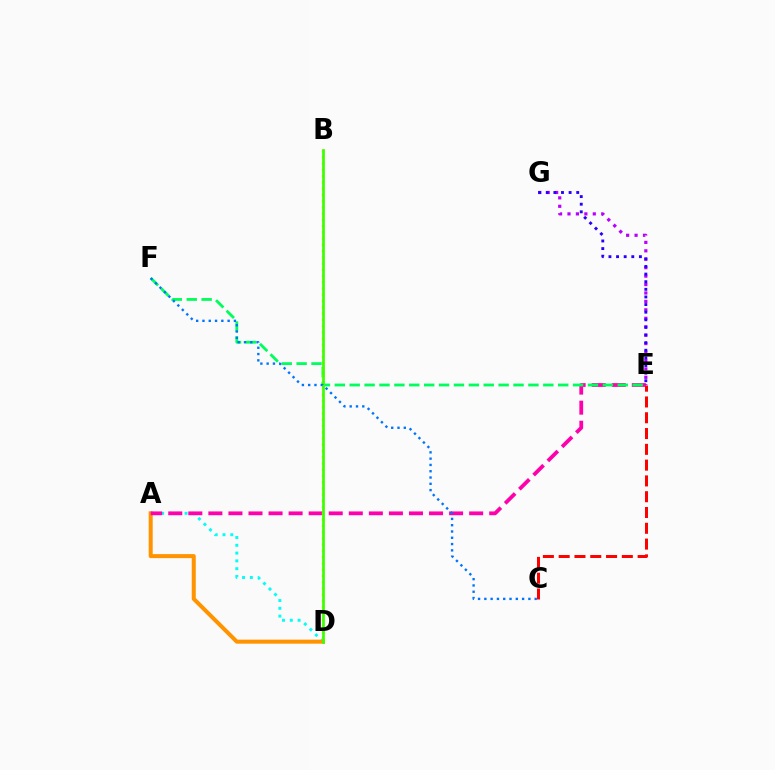{('A', 'D'): [{'color': '#00fff6', 'line_style': 'dotted', 'thickness': 2.12}, {'color': '#ff9400', 'line_style': 'solid', 'thickness': 2.89}], ('A', 'E'): [{'color': '#ff00ac', 'line_style': 'dashed', 'thickness': 2.73}], ('E', 'G'): [{'color': '#b900ff', 'line_style': 'dotted', 'thickness': 2.29}, {'color': '#2500ff', 'line_style': 'dotted', 'thickness': 2.07}], ('E', 'F'): [{'color': '#00ff5c', 'line_style': 'dashed', 'thickness': 2.02}], ('B', 'D'): [{'color': '#d1ff00', 'line_style': 'dotted', 'thickness': 1.7}, {'color': '#3dff00', 'line_style': 'solid', 'thickness': 1.96}], ('C', 'F'): [{'color': '#0074ff', 'line_style': 'dotted', 'thickness': 1.71}], ('C', 'E'): [{'color': '#ff0000', 'line_style': 'dashed', 'thickness': 2.15}]}